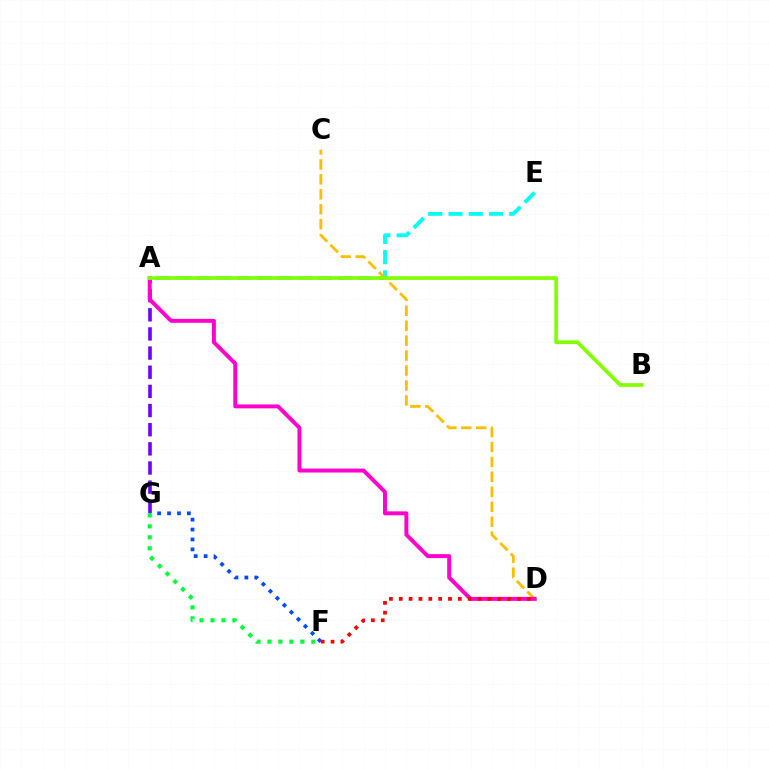{('A', 'E'): [{'color': '#00fff6', 'line_style': 'dashed', 'thickness': 2.75}], ('A', 'G'): [{'color': '#7200ff', 'line_style': 'dashed', 'thickness': 2.6}], ('C', 'D'): [{'color': '#ffbd00', 'line_style': 'dashed', 'thickness': 2.03}], ('F', 'G'): [{'color': '#004bff', 'line_style': 'dotted', 'thickness': 2.69}, {'color': '#00ff39', 'line_style': 'dotted', 'thickness': 2.98}], ('A', 'D'): [{'color': '#ff00cf', 'line_style': 'solid', 'thickness': 2.84}], ('D', 'F'): [{'color': '#ff0000', 'line_style': 'dotted', 'thickness': 2.68}], ('A', 'B'): [{'color': '#84ff00', 'line_style': 'solid', 'thickness': 2.67}]}